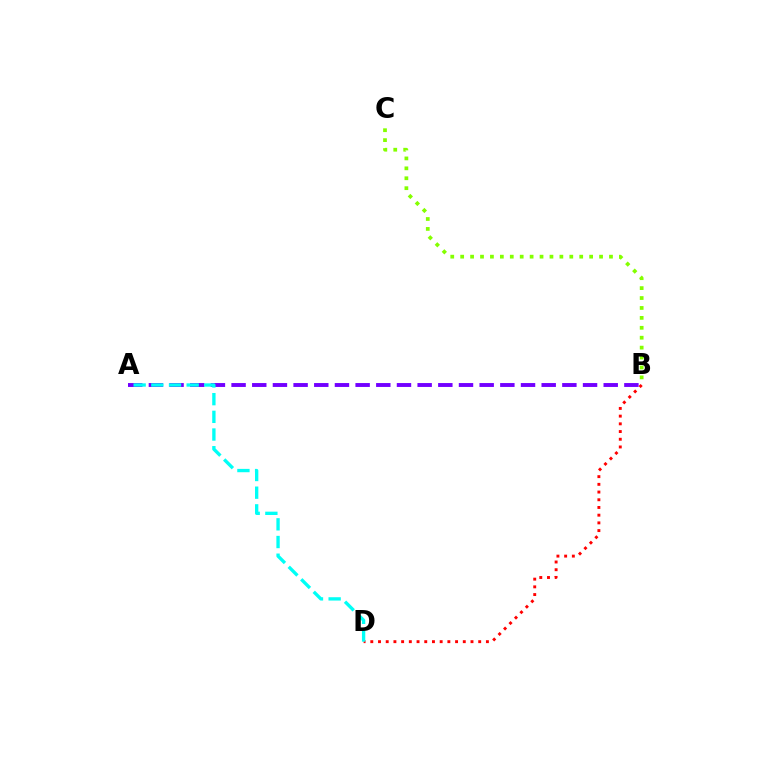{('A', 'B'): [{'color': '#7200ff', 'line_style': 'dashed', 'thickness': 2.81}], ('B', 'C'): [{'color': '#84ff00', 'line_style': 'dotted', 'thickness': 2.7}], ('B', 'D'): [{'color': '#ff0000', 'line_style': 'dotted', 'thickness': 2.09}], ('A', 'D'): [{'color': '#00fff6', 'line_style': 'dashed', 'thickness': 2.4}]}